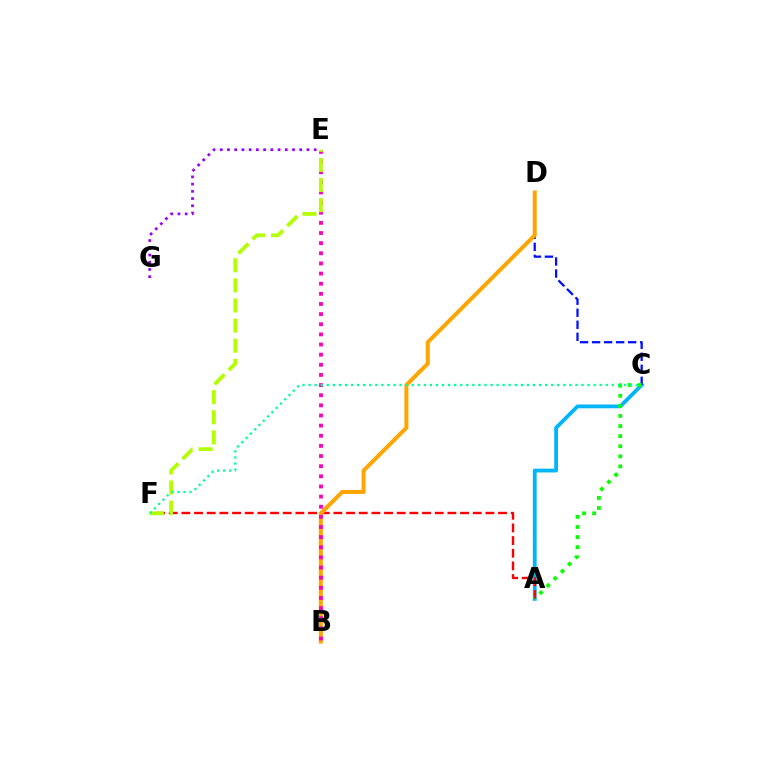{('A', 'C'): [{'color': '#00b5ff', 'line_style': 'solid', 'thickness': 2.74}, {'color': '#08ff00', 'line_style': 'dotted', 'thickness': 2.74}], ('A', 'F'): [{'color': '#ff0000', 'line_style': 'dashed', 'thickness': 1.72}], ('C', 'D'): [{'color': '#0010ff', 'line_style': 'dashed', 'thickness': 1.63}], ('B', 'D'): [{'color': '#ffa500', 'line_style': 'solid', 'thickness': 2.88}], ('B', 'E'): [{'color': '#ff00bd', 'line_style': 'dotted', 'thickness': 2.75}], ('E', 'F'): [{'color': '#b3ff00', 'line_style': 'dashed', 'thickness': 2.73}], ('C', 'F'): [{'color': '#00ff9d', 'line_style': 'dotted', 'thickness': 1.65}], ('E', 'G'): [{'color': '#9b00ff', 'line_style': 'dotted', 'thickness': 1.96}]}